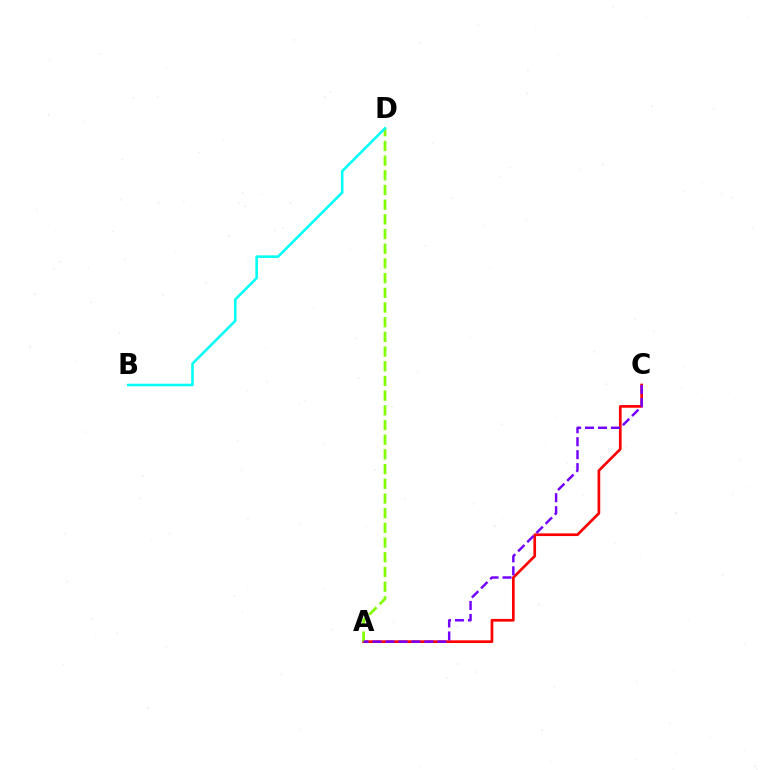{('A', 'C'): [{'color': '#ff0000', 'line_style': 'solid', 'thickness': 1.94}, {'color': '#7200ff', 'line_style': 'dashed', 'thickness': 1.76}], ('A', 'D'): [{'color': '#84ff00', 'line_style': 'dashed', 'thickness': 2.0}], ('B', 'D'): [{'color': '#00fff6', 'line_style': 'solid', 'thickness': 1.85}]}